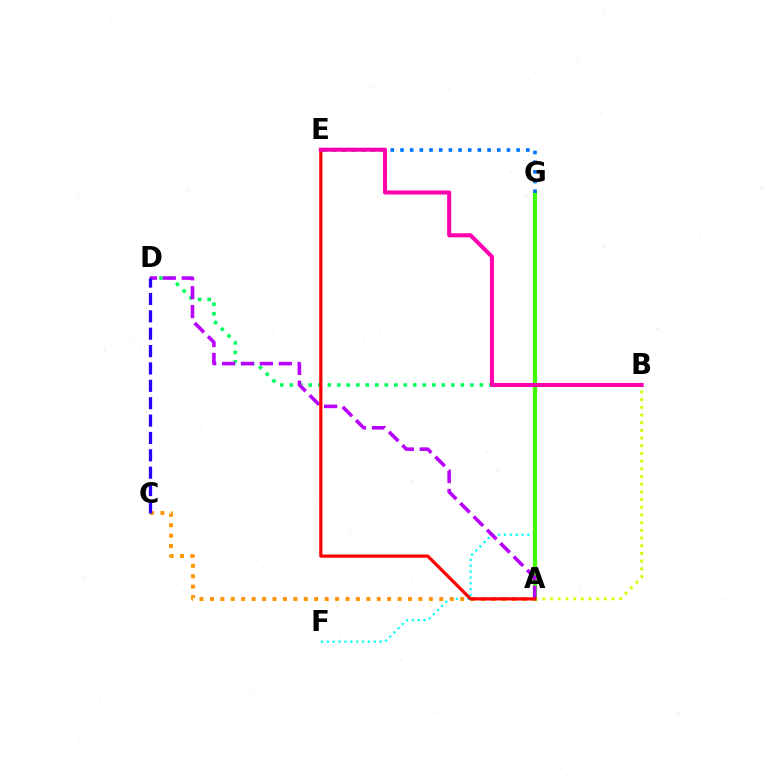{('F', 'G'): [{'color': '#00fff6', 'line_style': 'dotted', 'thickness': 1.59}], ('A', 'G'): [{'color': '#3dff00', 'line_style': 'solid', 'thickness': 2.99}], ('B', 'D'): [{'color': '#00ff5c', 'line_style': 'dotted', 'thickness': 2.58}], ('A', 'C'): [{'color': '#ff9400', 'line_style': 'dotted', 'thickness': 2.83}], ('A', 'B'): [{'color': '#d1ff00', 'line_style': 'dotted', 'thickness': 2.09}], ('A', 'D'): [{'color': '#b900ff', 'line_style': 'dashed', 'thickness': 2.57}], ('E', 'G'): [{'color': '#0074ff', 'line_style': 'dotted', 'thickness': 2.63}], ('A', 'E'): [{'color': '#ff0000', 'line_style': 'solid', 'thickness': 2.31}], ('C', 'D'): [{'color': '#2500ff', 'line_style': 'dashed', 'thickness': 2.36}], ('B', 'E'): [{'color': '#ff00ac', 'line_style': 'solid', 'thickness': 2.91}]}